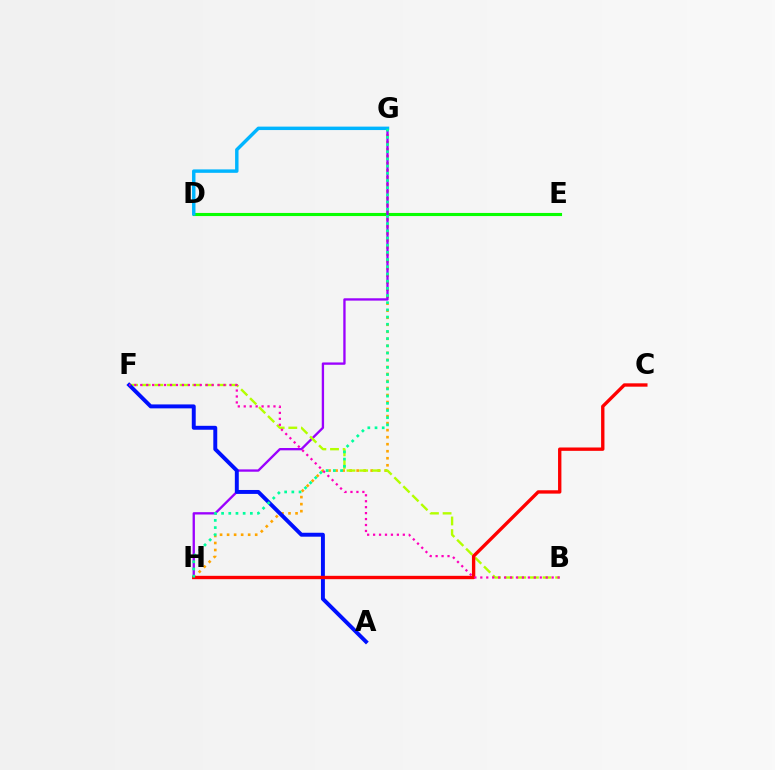{('G', 'H'): [{'color': '#ffa500', 'line_style': 'dotted', 'thickness': 1.91}, {'color': '#9b00ff', 'line_style': 'solid', 'thickness': 1.68}, {'color': '#00ff9d', 'line_style': 'dotted', 'thickness': 1.95}], ('D', 'E'): [{'color': '#08ff00', 'line_style': 'solid', 'thickness': 2.24}], ('B', 'F'): [{'color': '#b3ff00', 'line_style': 'dashed', 'thickness': 1.72}, {'color': '#ff00bd', 'line_style': 'dotted', 'thickness': 1.62}], ('A', 'F'): [{'color': '#0010ff', 'line_style': 'solid', 'thickness': 2.83}], ('C', 'H'): [{'color': '#ff0000', 'line_style': 'solid', 'thickness': 2.42}], ('D', 'G'): [{'color': '#00b5ff', 'line_style': 'solid', 'thickness': 2.47}]}